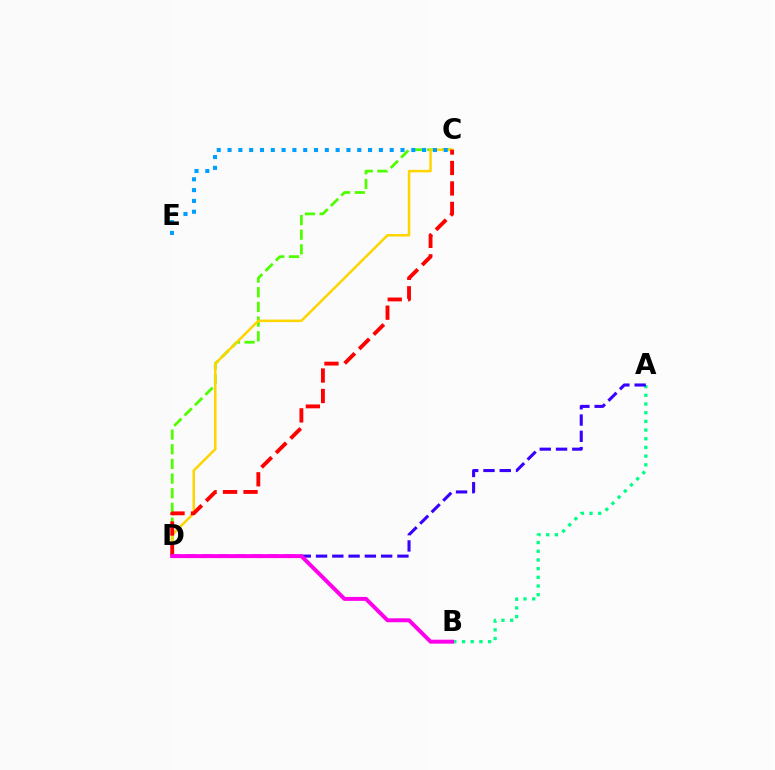{('A', 'B'): [{'color': '#00ff86', 'line_style': 'dotted', 'thickness': 2.36}], ('C', 'D'): [{'color': '#4fff00', 'line_style': 'dashed', 'thickness': 1.99}, {'color': '#ffd500', 'line_style': 'solid', 'thickness': 1.8}, {'color': '#ff0000', 'line_style': 'dashed', 'thickness': 2.78}], ('C', 'E'): [{'color': '#009eff', 'line_style': 'dotted', 'thickness': 2.94}], ('A', 'D'): [{'color': '#3700ff', 'line_style': 'dashed', 'thickness': 2.21}], ('B', 'D'): [{'color': '#ff00ed', 'line_style': 'solid', 'thickness': 2.85}]}